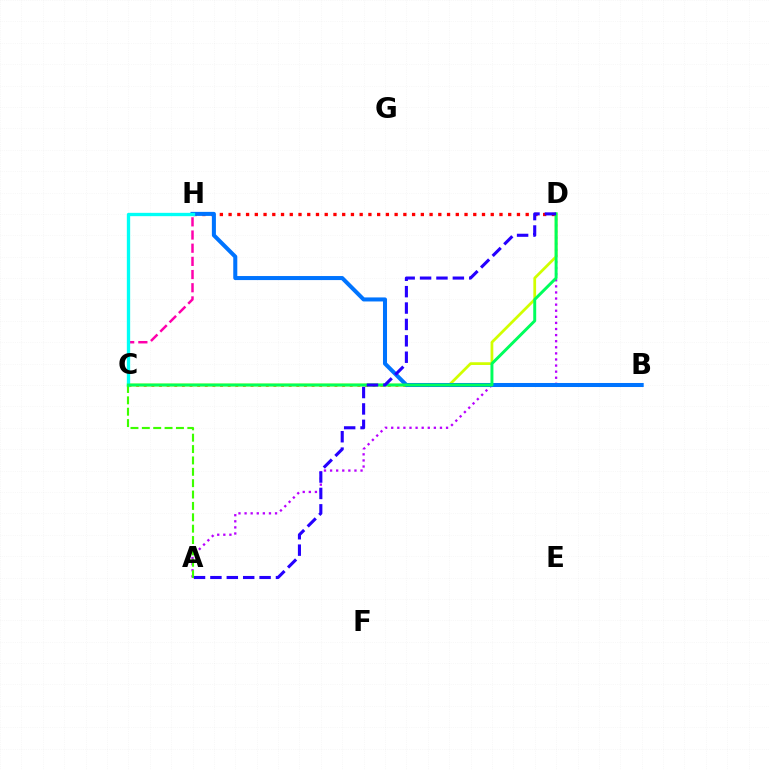{('D', 'H'): [{'color': '#ff0000', 'line_style': 'dotted', 'thickness': 2.37}], ('C', 'H'): [{'color': '#ff00ac', 'line_style': 'dashed', 'thickness': 1.79}, {'color': '#00fff6', 'line_style': 'solid', 'thickness': 2.4}], ('A', 'D'): [{'color': '#b900ff', 'line_style': 'dotted', 'thickness': 1.66}, {'color': '#2500ff', 'line_style': 'dashed', 'thickness': 2.23}], ('C', 'D'): [{'color': '#d1ff00', 'line_style': 'solid', 'thickness': 1.98}, {'color': '#00ff5c', 'line_style': 'solid', 'thickness': 2.12}], ('B', 'C'): [{'color': '#ff9400', 'line_style': 'dotted', 'thickness': 2.07}], ('B', 'H'): [{'color': '#0074ff', 'line_style': 'solid', 'thickness': 2.91}], ('A', 'C'): [{'color': '#3dff00', 'line_style': 'dashed', 'thickness': 1.54}]}